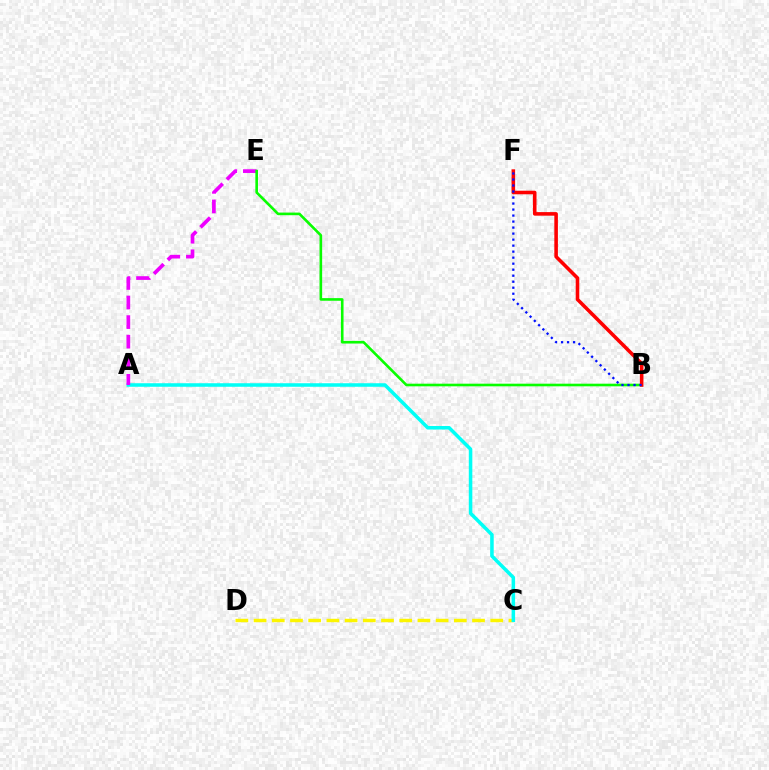{('C', 'D'): [{'color': '#fcf500', 'line_style': 'dashed', 'thickness': 2.47}], ('A', 'C'): [{'color': '#00fff6', 'line_style': 'solid', 'thickness': 2.54}], ('A', 'E'): [{'color': '#ee00ff', 'line_style': 'dashed', 'thickness': 2.66}], ('B', 'E'): [{'color': '#08ff00', 'line_style': 'solid', 'thickness': 1.89}], ('B', 'F'): [{'color': '#ff0000', 'line_style': 'solid', 'thickness': 2.57}, {'color': '#0010ff', 'line_style': 'dotted', 'thickness': 1.63}]}